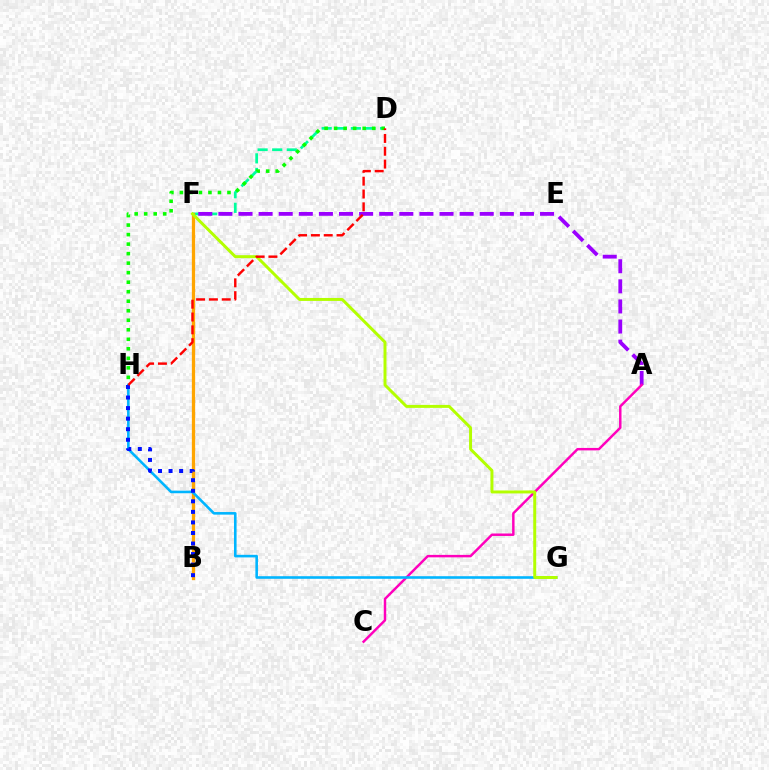{('D', 'F'): [{'color': '#00ff9d', 'line_style': 'dashed', 'thickness': 1.98}], ('B', 'F'): [{'color': '#ffa500', 'line_style': 'solid', 'thickness': 2.37}], ('A', 'F'): [{'color': '#9b00ff', 'line_style': 'dashed', 'thickness': 2.73}], ('A', 'C'): [{'color': '#ff00bd', 'line_style': 'solid', 'thickness': 1.77}], ('G', 'H'): [{'color': '#00b5ff', 'line_style': 'solid', 'thickness': 1.87}], ('D', 'H'): [{'color': '#08ff00', 'line_style': 'dotted', 'thickness': 2.59}, {'color': '#ff0000', 'line_style': 'dashed', 'thickness': 1.74}], ('B', 'H'): [{'color': '#0010ff', 'line_style': 'dotted', 'thickness': 2.87}], ('F', 'G'): [{'color': '#b3ff00', 'line_style': 'solid', 'thickness': 2.14}]}